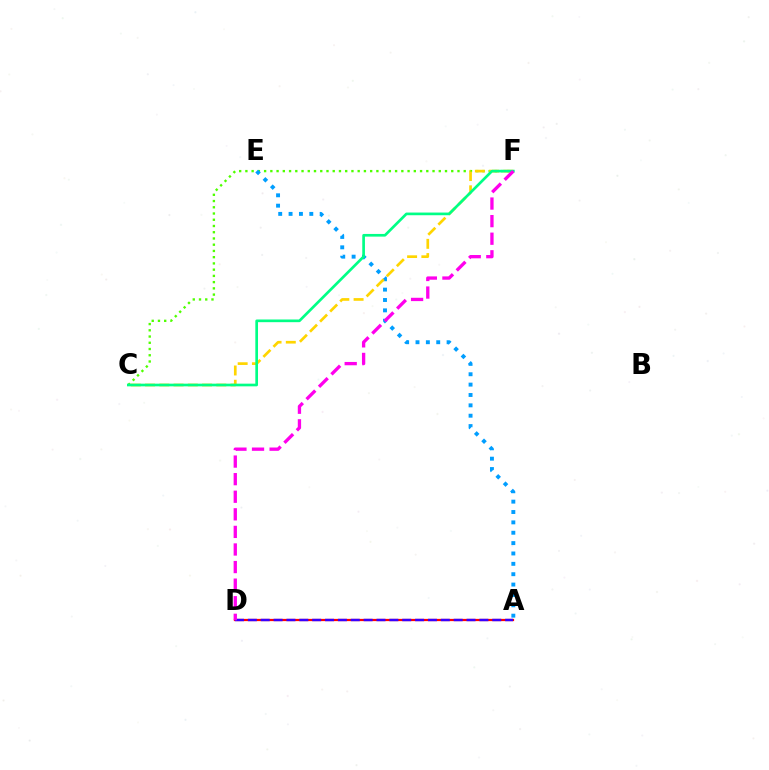{('C', 'F'): [{'color': '#4fff00', 'line_style': 'dotted', 'thickness': 1.69}, {'color': '#ffd500', 'line_style': 'dashed', 'thickness': 1.94}, {'color': '#00ff86', 'line_style': 'solid', 'thickness': 1.93}], ('A', 'D'): [{'color': '#ff0000', 'line_style': 'solid', 'thickness': 1.61}, {'color': '#3700ff', 'line_style': 'dashed', 'thickness': 1.75}], ('A', 'E'): [{'color': '#009eff', 'line_style': 'dotted', 'thickness': 2.82}], ('D', 'F'): [{'color': '#ff00ed', 'line_style': 'dashed', 'thickness': 2.39}]}